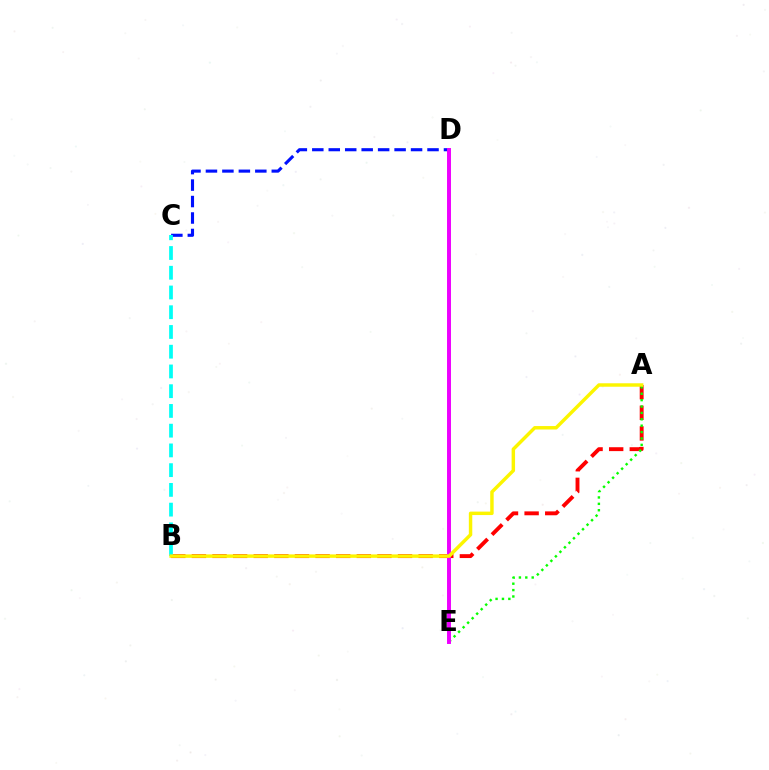{('C', 'D'): [{'color': '#0010ff', 'line_style': 'dashed', 'thickness': 2.24}], ('A', 'B'): [{'color': '#ff0000', 'line_style': 'dashed', 'thickness': 2.8}, {'color': '#fcf500', 'line_style': 'solid', 'thickness': 2.48}], ('A', 'E'): [{'color': '#08ff00', 'line_style': 'dotted', 'thickness': 1.74}], ('B', 'C'): [{'color': '#00fff6', 'line_style': 'dashed', 'thickness': 2.68}], ('D', 'E'): [{'color': '#ee00ff', 'line_style': 'solid', 'thickness': 2.84}]}